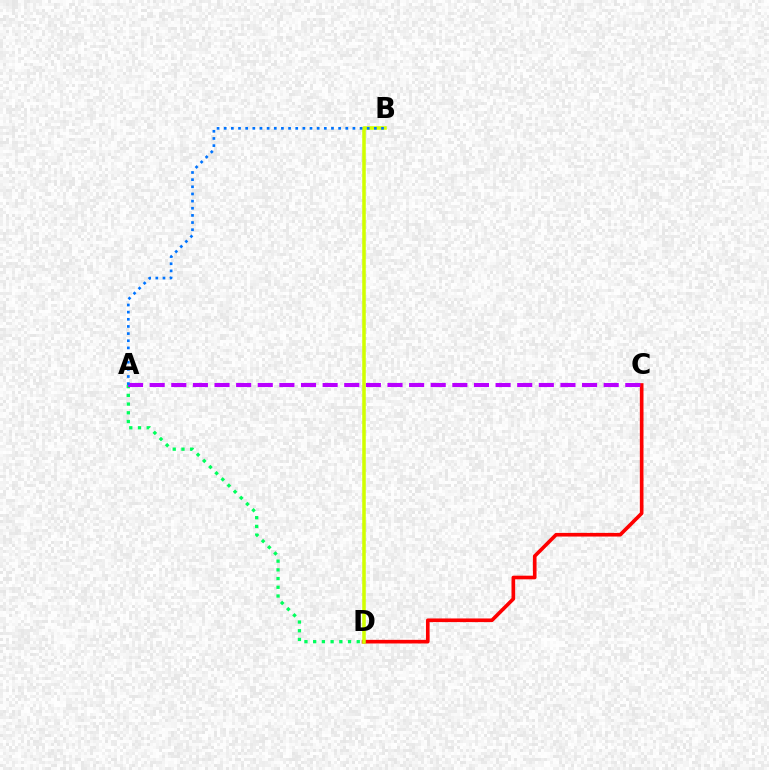{('C', 'D'): [{'color': '#ff0000', 'line_style': 'solid', 'thickness': 2.62}], ('A', 'D'): [{'color': '#00ff5c', 'line_style': 'dotted', 'thickness': 2.37}], ('A', 'C'): [{'color': '#b900ff', 'line_style': 'dashed', 'thickness': 2.94}], ('B', 'D'): [{'color': '#d1ff00', 'line_style': 'solid', 'thickness': 2.55}], ('A', 'B'): [{'color': '#0074ff', 'line_style': 'dotted', 'thickness': 1.94}]}